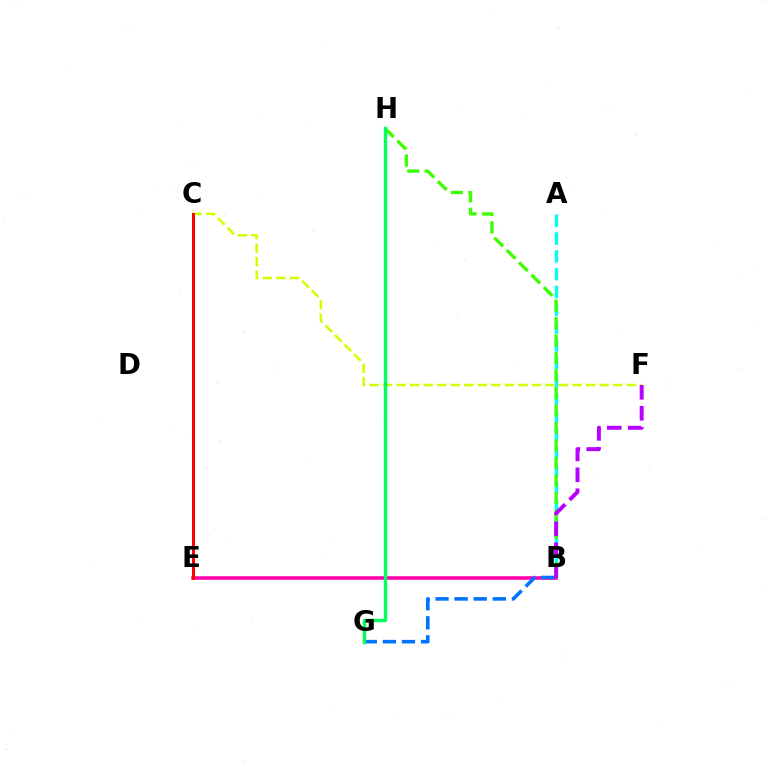{('C', 'E'): [{'color': '#ff9400', 'line_style': 'solid', 'thickness': 1.81}, {'color': '#2500ff', 'line_style': 'solid', 'thickness': 2.08}, {'color': '#ff0000', 'line_style': 'solid', 'thickness': 2.16}], ('A', 'B'): [{'color': '#00fff6', 'line_style': 'dashed', 'thickness': 2.42}], ('B', 'E'): [{'color': '#ff00ac', 'line_style': 'solid', 'thickness': 2.55}], ('B', 'H'): [{'color': '#3dff00', 'line_style': 'dashed', 'thickness': 2.37}], ('C', 'F'): [{'color': '#d1ff00', 'line_style': 'dashed', 'thickness': 1.84}], ('B', 'G'): [{'color': '#0074ff', 'line_style': 'dashed', 'thickness': 2.59}], ('G', 'H'): [{'color': '#00ff5c', 'line_style': 'solid', 'thickness': 2.45}], ('B', 'F'): [{'color': '#b900ff', 'line_style': 'dashed', 'thickness': 2.85}]}